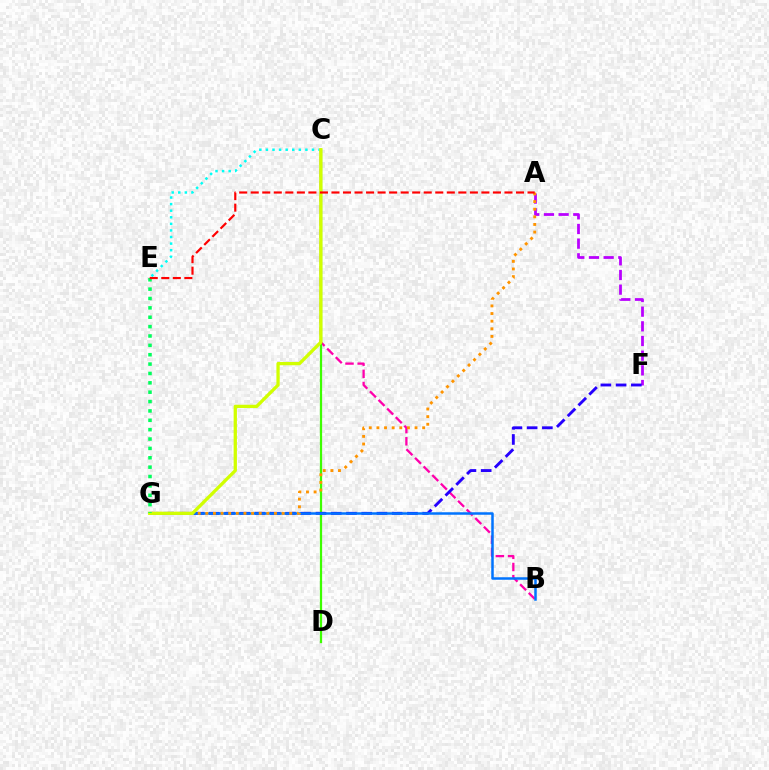{('A', 'F'): [{'color': '#b900ff', 'line_style': 'dashed', 'thickness': 1.99}], ('B', 'C'): [{'color': '#ff00ac', 'line_style': 'dashed', 'thickness': 1.65}], ('C', 'D'): [{'color': '#3dff00', 'line_style': 'solid', 'thickness': 1.62}], ('F', 'G'): [{'color': '#2500ff', 'line_style': 'dashed', 'thickness': 2.07}], ('B', 'G'): [{'color': '#0074ff', 'line_style': 'solid', 'thickness': 1.8}], ('A', 'G'): [{'color': '#ff9400', 'line_style': 'dotted', 'thickness': 2.07}], ('C', 'E'): [{'color': '#00fff6', 'line_style': 'dotted', 'thickness': 1.79}], ('C', 'G'): [{'color': '#d1ff00', 'line_style': 'solid', 'thickness': 2.37}], ('E', 'G'): [{'color': '#00ff5c', 'line_style': 'dotted', 'thickness': 2.55}], ('A', 'E'): [{'color': '#ff0000', 'line_style': 'dashed', 'thickness': 1.57}]}